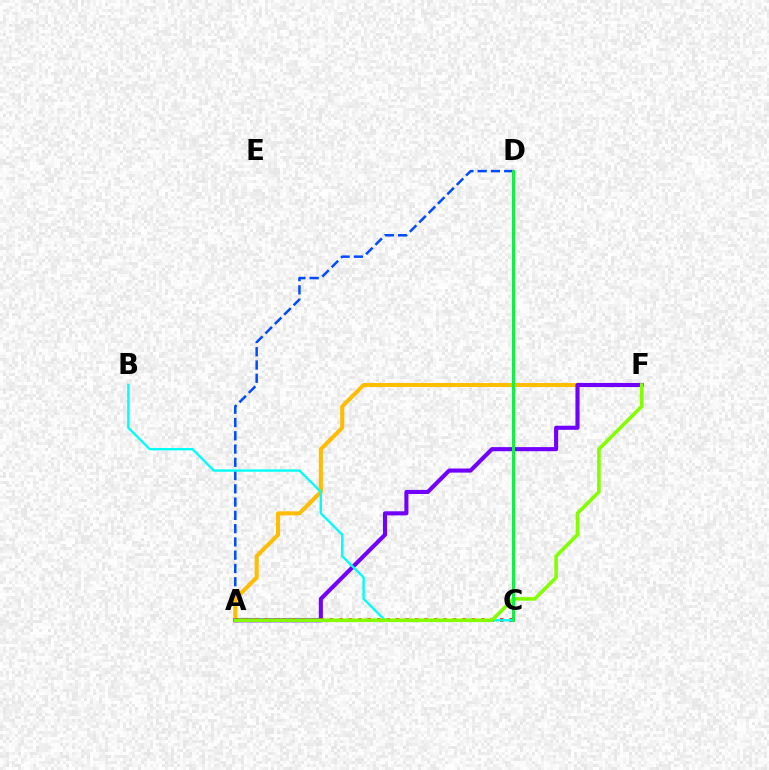{('A', 'D'): [{'color': '#004bff', 'line_style': 'dashed', 'thickness': 1.8}], ('C', 'D'): [{'color': '#ff00cf', 'line_style': 'solid', 'thickness': 2.11}, {'color': '#00ff39', 'line_style': 'solid', 'thickness': 2.07}], ('A', 'F'): [{'color': '#ffbd00', 'line_style': 'solid', 'thickness': 2.92}, {'color': '#7200ff', 'line_style': 'solid', 'thickness': 2.96}, {'color': '#84ff00', 'line_style': 'solid', 'thickness': 2.59}], ('A', 'C'): [{'color': '#ff0000', 'line_style': 'dotted', 'thickness': 2.57}], ('B', 'C'): [{'color': '#00fff6', 'line_style': 'solid', 'thickness': 1.7}]}